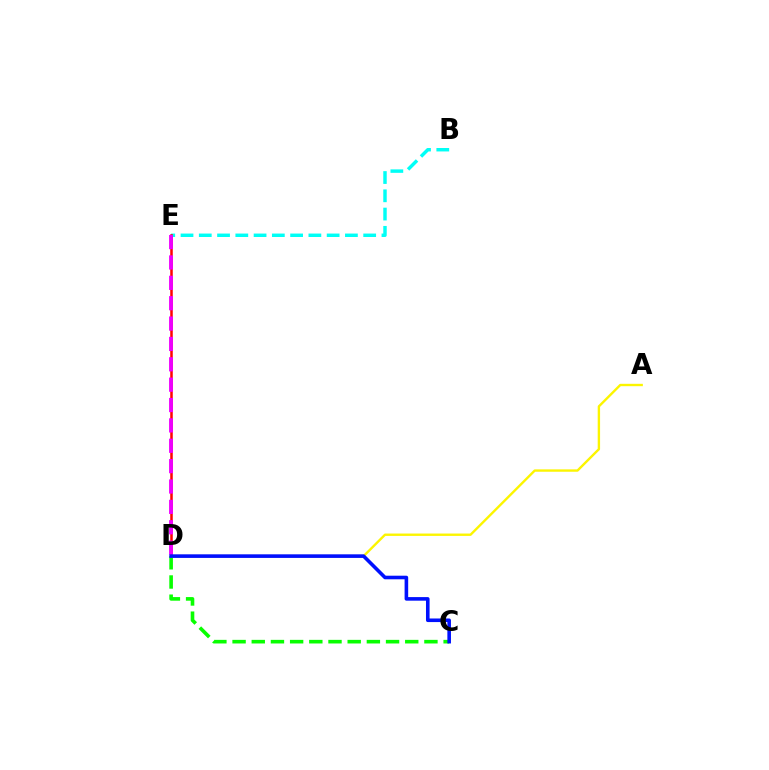{('B', 'E'): [{'color': '#00fff6', 'line_style': 'dashed', 'thickness': 2.48}], ('D', 'E'): [{'color': '#ff0000', 'line_style': 'solid', 'thickness': 1.81}, {'color': '#ee00ff', 'line_style': 'dashed', 'thickness': 2.77}], ('C', 'D'): [{'color': '#08ff00', 'line_style': 'dashed', 'thickness': 2.61}, {'color': '#0010ff', 'line_style': 'solid', 'thickness': 2.59}], ('A', 'D'): [{'color': '#fcf500', 'line_style': 'solid', 'thickness': 1.71}]}